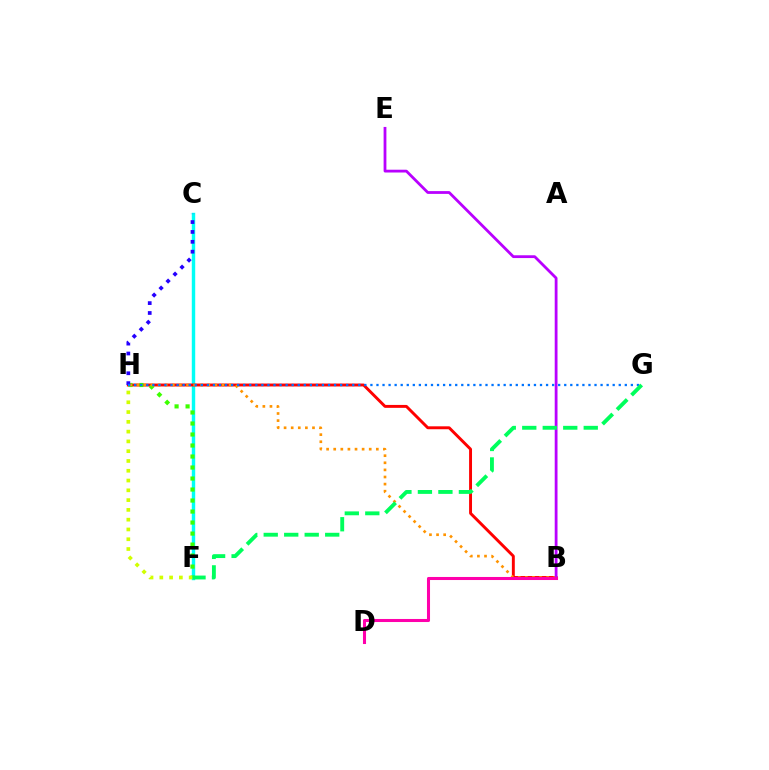{('C', 'F'): [{'color': '#00fff6', 'line_style': 'solid', 'thickness': 2.46}], ('B', 'H'): [{'color': '#ff0000', 'line_style': 'solid', 'thickness': 2.1}, {'color': '#ff9400', 'line_style': 'dotted', 'thickness': 1.93}], ('F', 'H'): [{'color': '#3dff00', 'line_style': 'dotted', 'thickness': 2.99}, {'color': '#d1ff00', 'line_style': 'dotted', 'thickness': 2.66}], ('B', 'E'): [{'color': '#b900ff', 'line_style': 'solid', 'thickness': 2.01}], ('B', 'D'): [{'color': '#ff00ac', 'line_style': 'solid', 'thickness': 2.2}], ('C', 'H'): [{'color': '#2500ff', 'line_style': 'dotted', 'thickness': 2.68}], ('G', 'H'): [{'color': '#0074ff', 'line_style': 'dotted', 'thickness': 1.65}], ('F', 'G'): [{'color': '#00ff5c', 'line_style': 'dashed', 'thickness': 2.78}]}